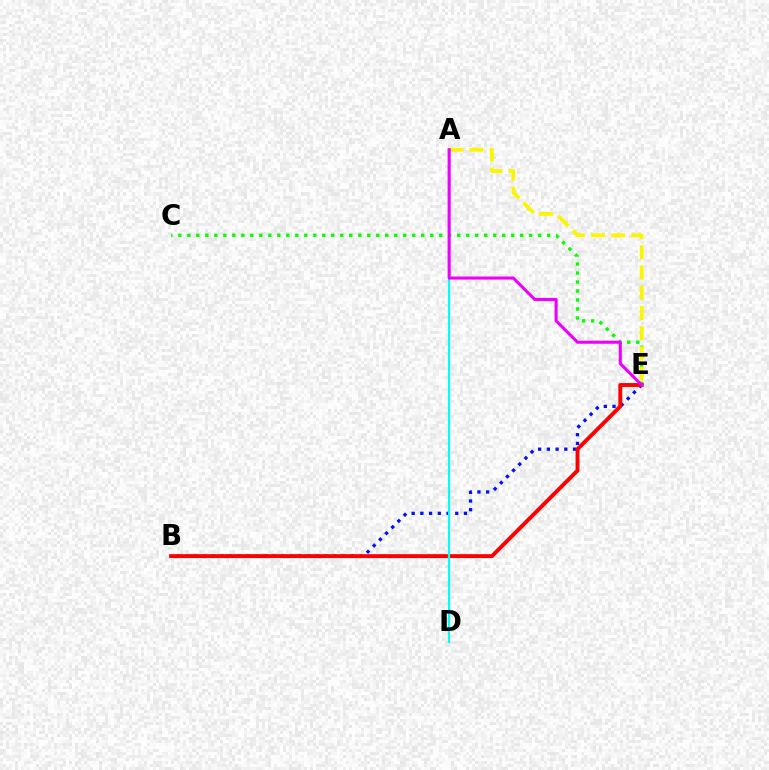{('C', 'E'): [{'color': '#08ff00', 'line_style': 'dotted', 'thickness': 2.44}], ('B', 'E'): [{'color': '#0010ff', 'line_style': 'dotted', 'thickness': 2.37}, {'color': '#ff0000', 'line_style': 'solid', 'thickness': 2.82}], ('A', 'E'): [{'color': '#fcf500', 'line_style': 'dashed', 'thickness': 2.75}, {'color': '#ee00ff', 'line_style': 'solid', 'thickness': 2.22}], ('A', 'D'): [{'color': '#00fff6', 'line_style': 'solid', 'thickness': 1.57}]}